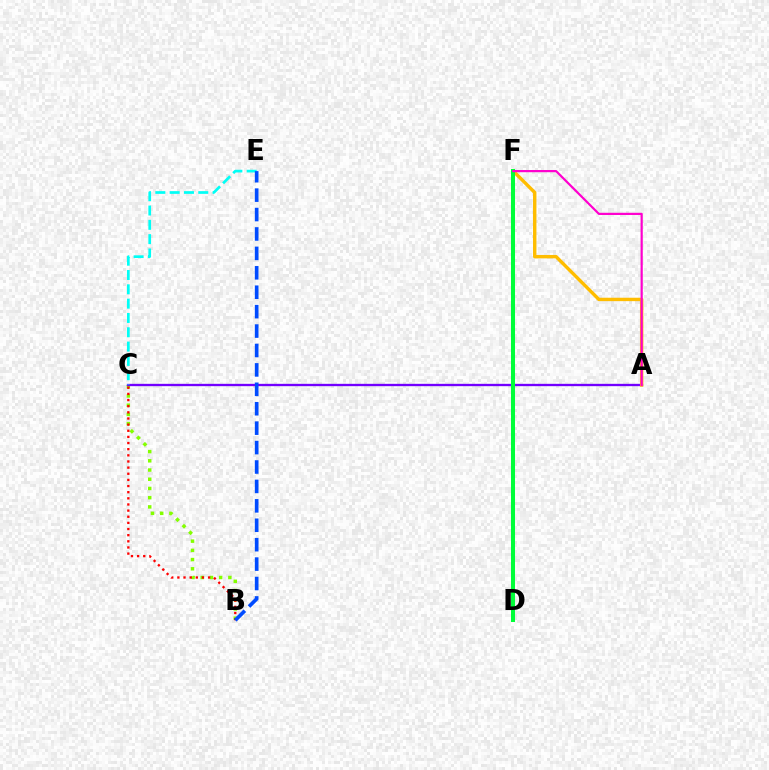{('B', 'C'): [{'color': '#84ff00', 'line_style': 'dotted', 'thickness': 2.5}, {'color': '#ff0000', 'line_style': 'dotted', 'thickness': 1.67}], ('A', 'C'): [{'color': '#7200ff', 'line_style': 'solid', 'thickness': 1.68}], ('A', 'F'): [{'color': '#ffbd00', 'line_style': 'solid', 'thickness': 2.46}, {'color': '#ff00cf', 'line_style': 'solid', 'thickness': 1.58}], ('D', 'F'): [{'color': '#00ff39', 'line_style': 'solid', 'thickness': 2.9}], ('C', 'E'): [{'color': '#00fff6', 'line_style': 'dashed', 'thickness': 1.94}], ('B', 'E'): [{'color': '#004bff', 'line_style': 'dashed', 'thickness': 2.64}]}